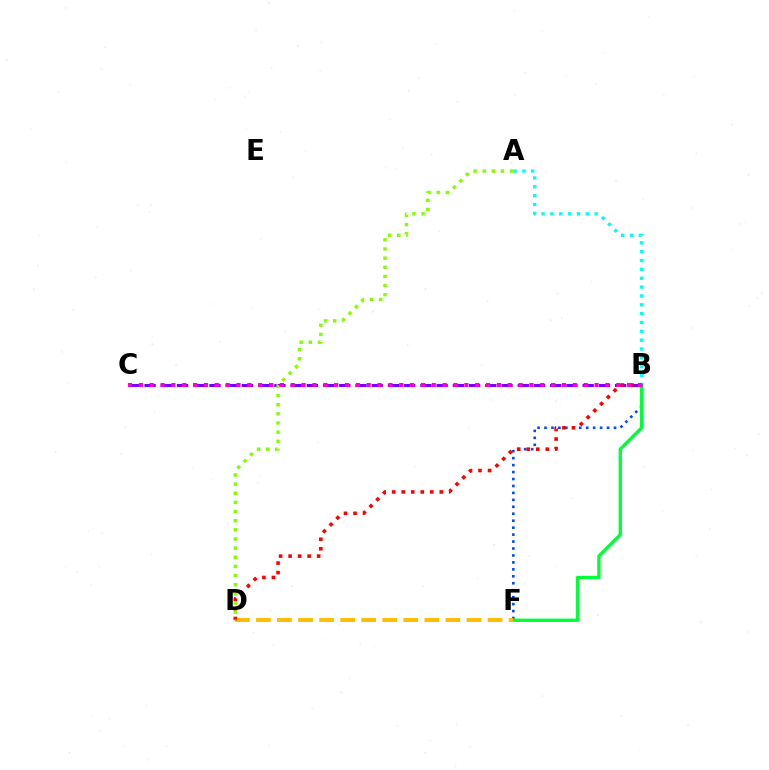{('B', 'F'): [{'color': '#004bff', 'line_style': 'dotted', 'thickness': 1.89}, {'color': '#00ff39', 'line_style': 'solid', 'thickness': 2.41}], ('D', 'F'): [{'color': '#ffbd00', 'line_style': 'dashed', 'thickness': 2.86}], ('A', 'B'): [{'color': '#00fff6', 'line_style': 'dotted', 'thickness': 2.4}], ('B', 'C'): [{'color': '#7200ff', 'line_style': 'dashed', 'thickness': 2.2}, {'color': '#ff00cf', 'line_style': 'dotted', 'thickness': 2.95}], ('B', 'D'): [{'color': '#ff0000', 'line_style': 'dotted', 'thickness': 2.59}], ('A', 'D'): [{'color': '#84ff00', 'line_style': 'dotted', 'thickness': 2.48}]}